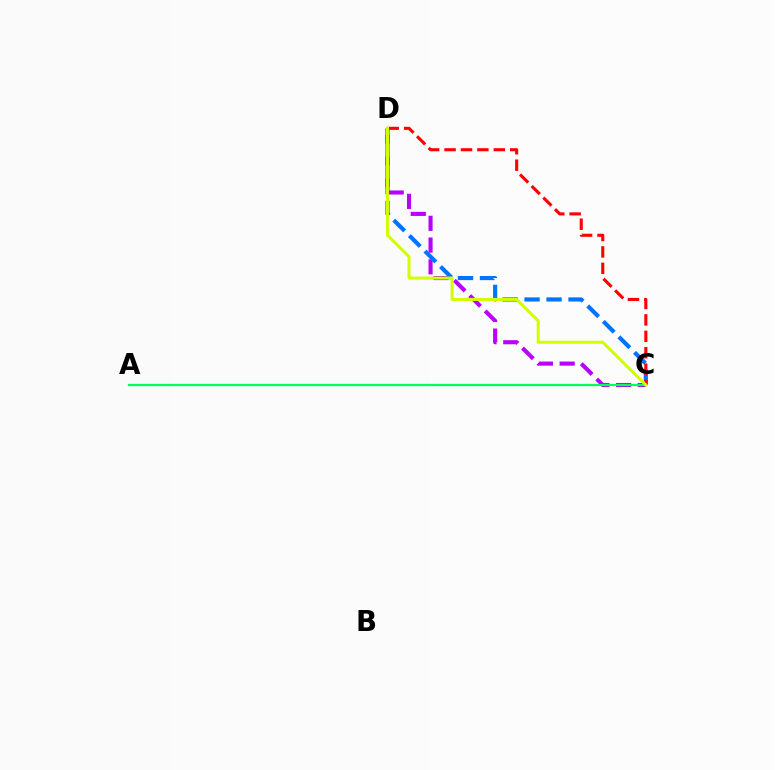{('C', 'D'): [{'color': '#b900ff', 'line_style': 'dashed', 'thickness': 2.95}, {'color': '#0074ff', 'line_style': 'dashed', 'thickness': 2.99}, {'color': '#ff0000', 'line_style': 'dashed', 'thickness': 2.23}, {'color': '#d1ff00', 'line_style': 'solid', 'thickness': 2.18}], ('A', 'C'): [{'color': '#00ff5c', 'line_style': 'solid', 'thickness': 1.61}]}